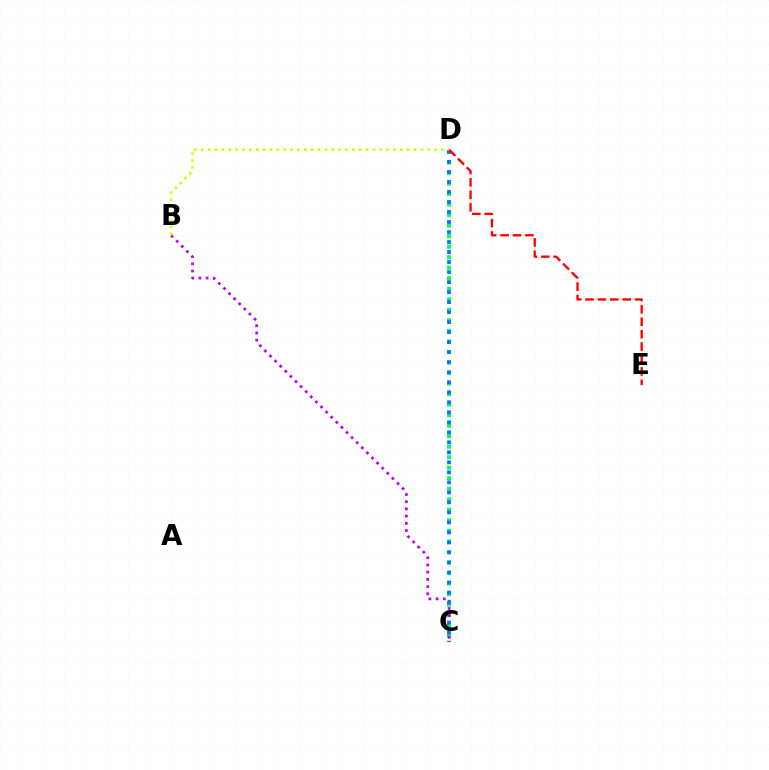{('C', 'D'): [{'color': '#00ff5c', 'line_style': 'dotted', 'thickness': 2.86}, {'color': '#0074ff', 'line_style': 'dotted', 'thickness': 2.72}], ('B', 'C'): [{'color': '#b900ff', 'line_style': 'dotted', 'thickness': 1.96}], ('B', 'D'): [{'color': '#d1ff00', 'line_style': 'dotted', 'thickness': 1.86}], ('D', 'E'): [{'color': '#ff0000', 'line_style': 'dashed', 'thickness': 1.69}]}